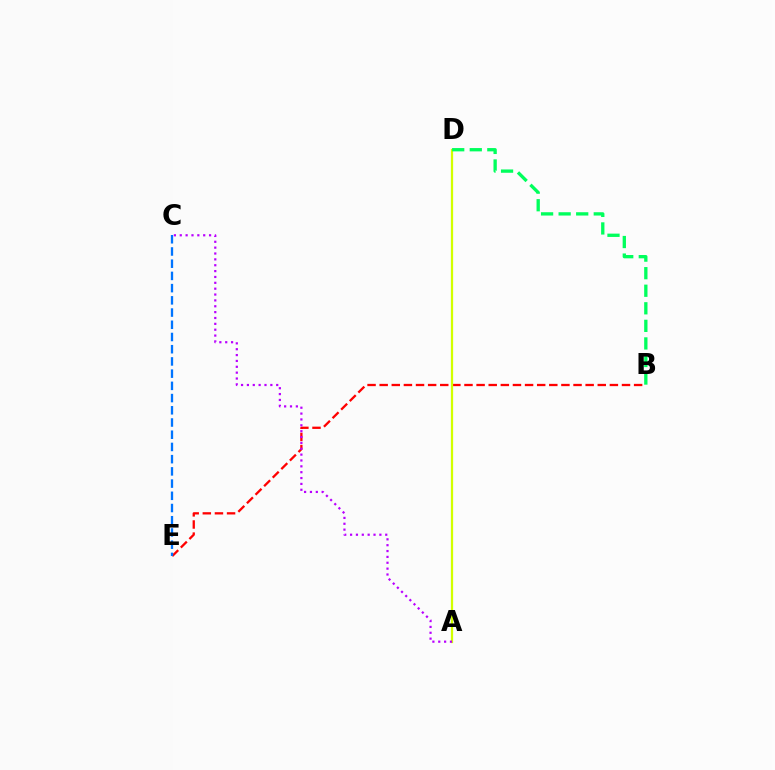{('B', 'E'): [{'color': '#ff0000', 'line_style': 'dashed', 'thickness': 1.65}], ('A', 'D'): [{'color': '#d1ff00', 'line_style': 'solid', 'thickness': 1.63}], ('B', 'D'): [{'color': '#00ff5c', 'line_style': 'dashed', 'thickness': 2.39}], ('A', 'C'): [{'color': '#b900ff', 'line_style': 'dotted', 'thickness': 1.59}], ('C', 'E'): [{'color': '#0074ff', 'line_style': 'dashed', 'thickness': 1.66}]}